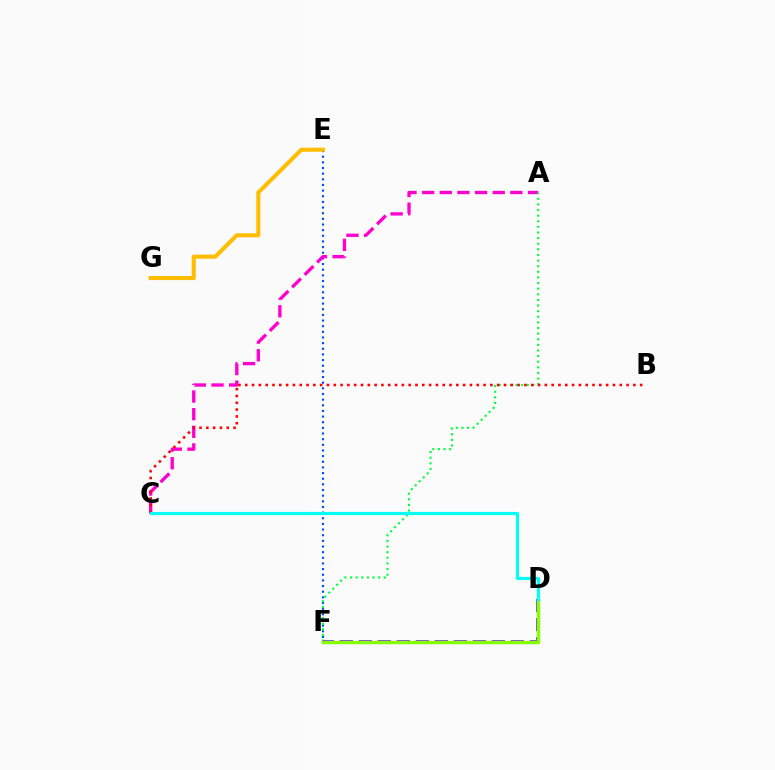{('E', 'F'): [{'color': '#004bff', 'line_style': 'dotted', 'thickness': 1.53}], ('A', 'C'): [{'color': '#ff00cf', 'line_style': 'dashed', 'thickness': 2.4}], ('A', 'F'): [{'color': '#00ff39', 'line_style': 'dotted', 'thickness': 1.53}], ('D', 'F'): [{'color': '#7200ff', 'line_style': 'dashed', 'thickness': 2.58}, {'color': '#84ff00', 'line_style': 'solid', 'thickness': 2.48}], ('B', 'C'): [{'color': '#ff0000', 'line_style': 'dotted', 'thickness': 1.85}], ('E', 'G'): [{'color': '#ffbd00', 'line_style': 'solid', 'thickness': 2.92}], ('C', 'D'): [{'color': '#00fff6', 'line_style': 'solid', 'thickness': 2.27}]}